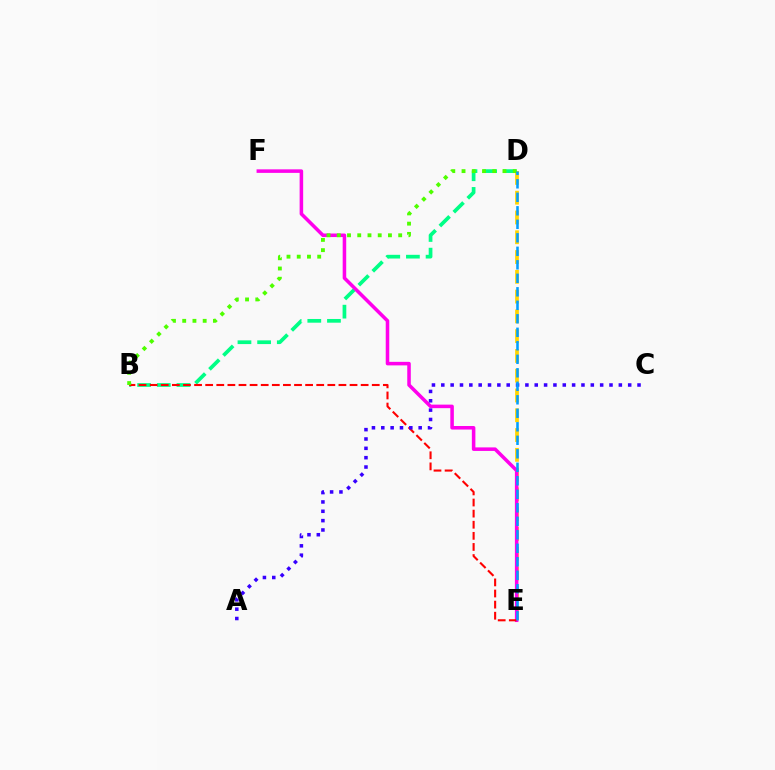{('D', 'E'): [{'color': '#ffd500', 'line_style': 'dashed', 'thickness': 2.69}, {'color': '#009eff', 'line_style': 'dashed', 'thickness': 1.83}], ('B', 'D'): [{'color': '#00ff86', 'line_style': 'dashed', 'thickness': 2.67}, {'color': '#4fff00', 'line_style': 'dotted', 'thickness': 2.78}], ('E', 'F'): [{'color': '#ff00ed', 'line_style': 'solid', 'thickness': 2.55}], ('B', 'E'): [{'color': '#ff0000', 'line_style': 'dashed', 'thickness': 1.51}], ('A', 'C'): [{'color': '#3700ff', 'line_style': 'dotted', 'thickness': 2.54}]}